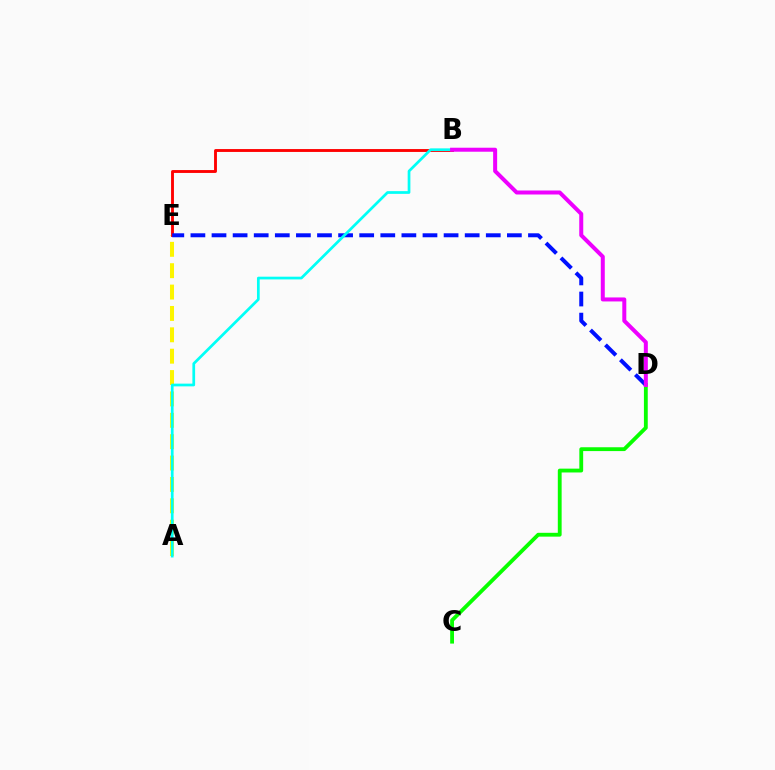{('C', 'D'): [{'color': '#08ff00', 'line_style': 'solid', 'thickness': 2.76}], ('A', 'E'): [{'color': '#fcf500', 'line_style': 'dashed', 'thickness': 2.9}], ('B', 'E'): [{'color': '#ff0000', 'line_style': 'solid', 'thickness': 2.07}], ('D', 'E'): [{'color': '#0010ff', 'line_style': 'dashed', 'thickness': 2.87}], ('A', 'B'): [{'color': '#00fff6', 'line_style': 'solid', 'thickness': 1.96}], ('B', 'D'): [{'color': '#ee00ff', 'line_style': 'solid', 'thickness': 2.88}]}